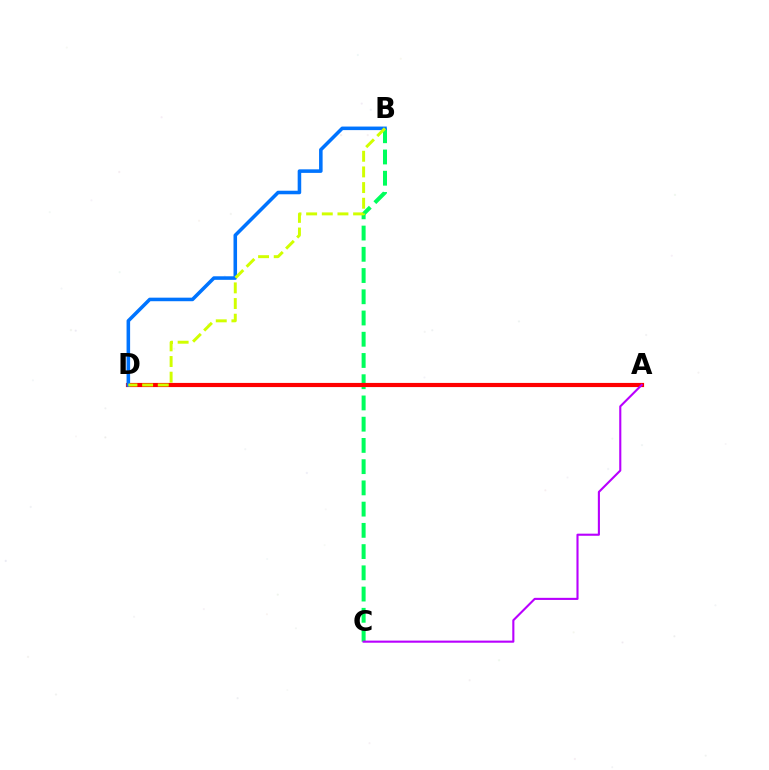{('B', 'C'): [{'color': '#00ff5c', 'line_style': 'dashed', 'thickness': 2.88}], ('A', 'D'): [{'color': '#ff0000', 'line_style': 'solid', 'thickness': 2.99}], ('B', 'D'): [{'color': '#0074ff', 'line_style': 'solid', 'thickness': 2.56}, {'color': '#d1ff00', 'line_style': 'dashed', 'thickness': 2.13}], ('A', 'C'): [{'color': '#b900ff', 'line_style': 'solid', 'thickness': 1.52}]}